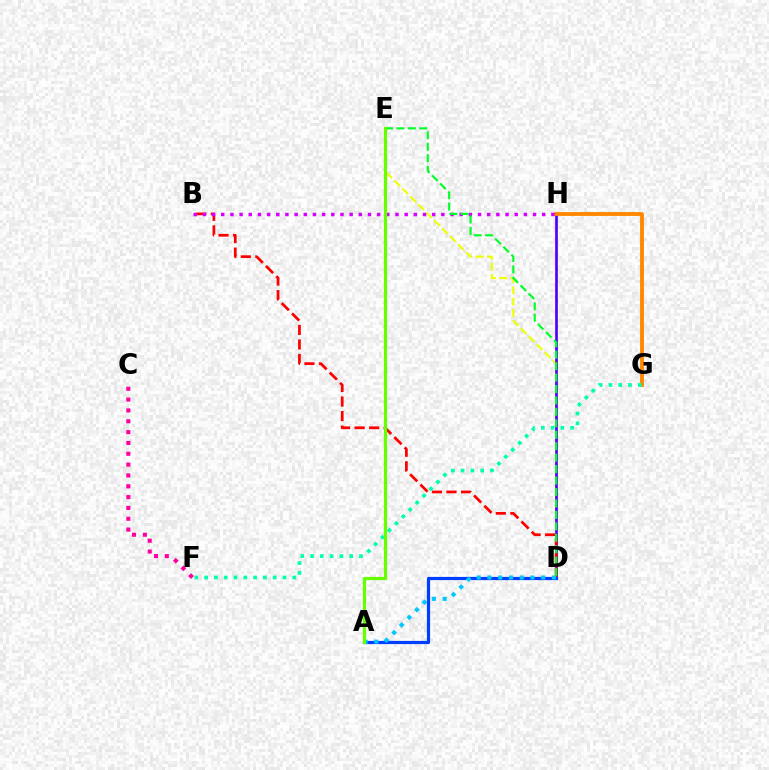{('D', 'E'): [{'color': '#eeff00', 'line_style': 'dashed', 'thickness': 1.53}, {'color': '#00ff27', 'line_style': 'dashed', 'thickness': 1.55}], ('D', 'H'): [{'color': '#4f00ff', 'line_style': 'solid', 'thickness': 1.94}], ('B', 'D'): [{'color': '#ff0000', 'line_style': 'dashed', 'thickness': 1.98}], ('G', 'H'): [{'color': '#ff8800', 'line_style': 'solid', 'thickness': 2.77}], ('A', 'D'): [{'color': '#003fff', 'line_style': 'solid', 'thickness': 2.3}, {'color': '#00c7ff', 'line_style': 'dotted', 'thickness': 2.92}], ('C', 'F'): [{'color': '#ff00a0', 'line_style': 'dotted', 'thickness': 2.94}], ('B', 'H'): [{'color': '#d600ff', 'line_style': 'dotted', 'thickness': 2.49}], ('F', 'G'): [{'color': '#00ffaf', 'line_style': 'dotted', 'thickness': 2.66}], ('A', 'E'): [{'color': '#66ff00', 'line_style': 'solid', 'thickness': 2.31}]}